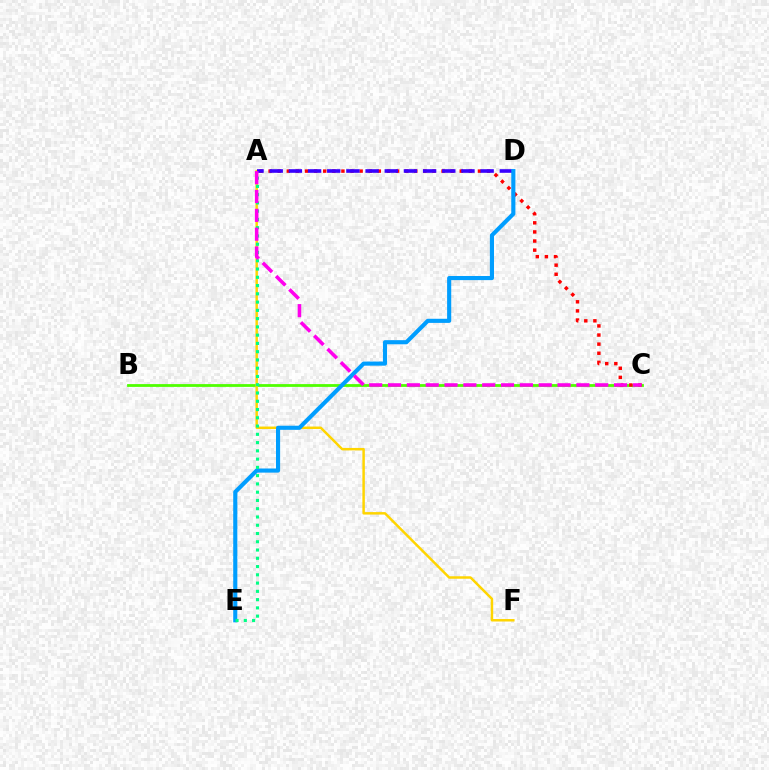{('B', 'C'): [{'color': '#4fff00', 'line_style': 'solid', 'thickness': 2.01}], ('A', 'F'): [{'color': '#ffd500', 'line_style': 'solid', 'thickness': 1.78}], ('A', 'C'): [{'color': '#ff0000', 'line_style': 'dotted', 'thickness': 2.47}, {'color': '#ff00ed', 'line_style': 'dashed', 'thickness': 2.56}], ('A', 'D'): [{'color': '#3700ff', 'line_style': 'dashed', 'thickness': 2.6}], ('D', 'E'): [{'color': '#009eff', 'line_style': 'solid', 'thickness': 2.97}], ('A', 'E'): [{'color': '#00ff86', 'line_style': 'dotted', 'thickness': 2.25}]}